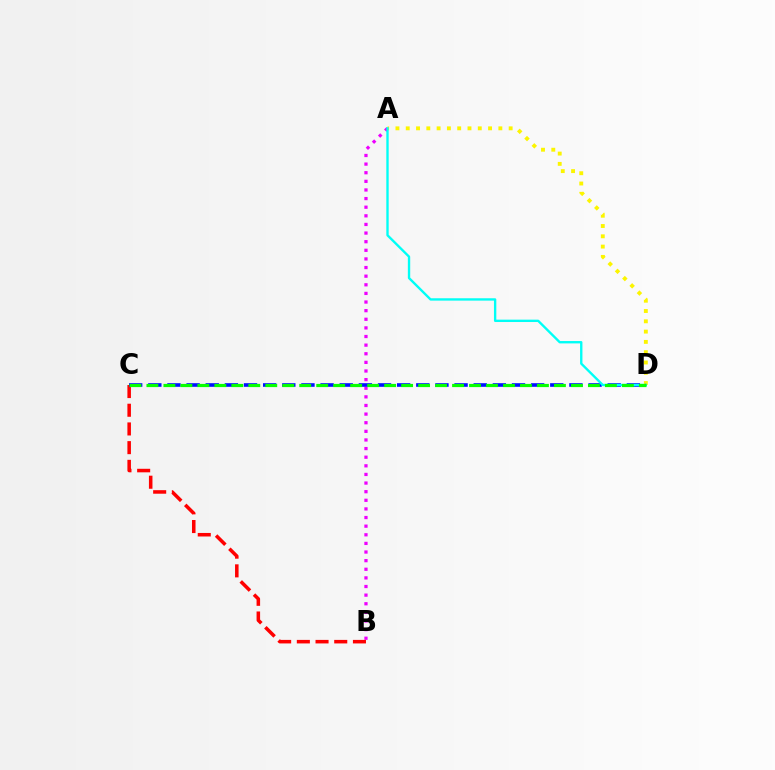{('A', 'B'): [{'color': '#ee00ff', 'line_style': 'dotted', 'thickness': 2.34}], ('A', 'D'): [{'color': '#fcf500', 'line_style': 'dotted', 'thickness': 2.8}, {'color': '#00fff6', 'line_style': 'solid', 'thickness': 1.7}], ('B', 'C'): [{'color': '#ff0000', 'line_style': 'dashed', 'thickness': 2.54}], ('C', 'D'): [{'color': '#0010ff', 'line_style': 'dashed', 'thickness': 2.6}, {'color': '#08ff00', 'line_style': 'dashed', 'thickness': 2.31}]}